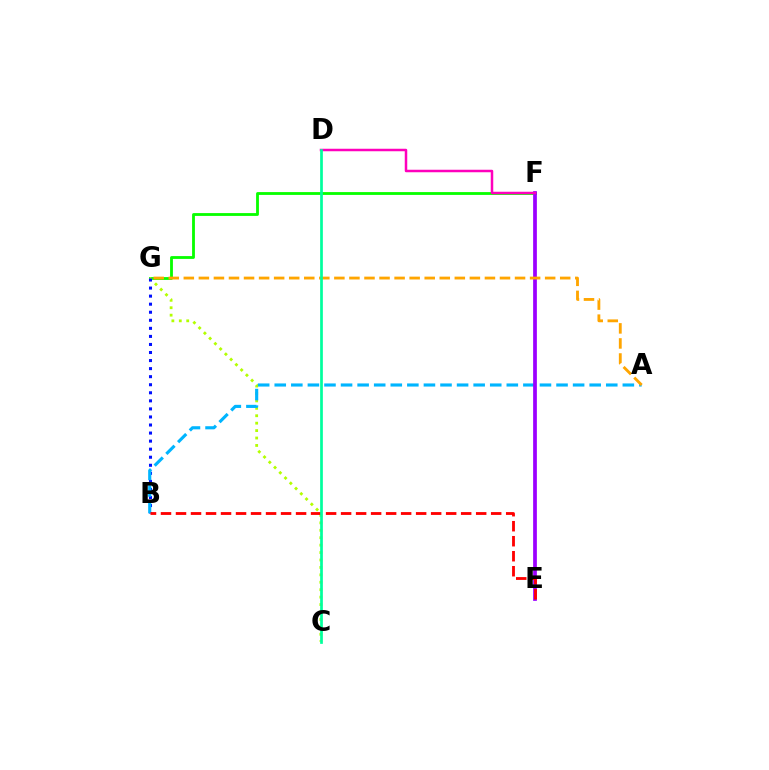{('F', 'G'): [{'color': '#08ff00', 'line_style': 'solid', 'thickness': 2.03}], ('C', 'G'): [{'color': '#b3ff00', 'line_style': 'dotted', 'thickness': 2.02}], ('B', 'G'): [{'color': '#0010ff', 'line_style': 'dotted', 'thickness': 2.19}], ('A', 'B'): [{'color': '#00b5ff', 'line_style': 'dashed', 'thickness': 2.25}], ('E', 'F'): [{'color': '#9b00ff', 'line_style': 'solid', 'thickness': 2.69}], ('D', 'F'): [{'color': '#ff00bd', 'line_style': 'solid', 'thickness': 1.8}], ('B', 'E'): [{'color': '#ff0000', 'line_style': 'dashed', 'thickness': 2.04}], ('A', 'G'): [{'color': '#ffa500', 'line_style': 'dashed', 'thickness': 2.05}], ('C', 'D'): [{'color': '#00ff9d', 'line_style': 'solid', 'thickness': 1.95}]}